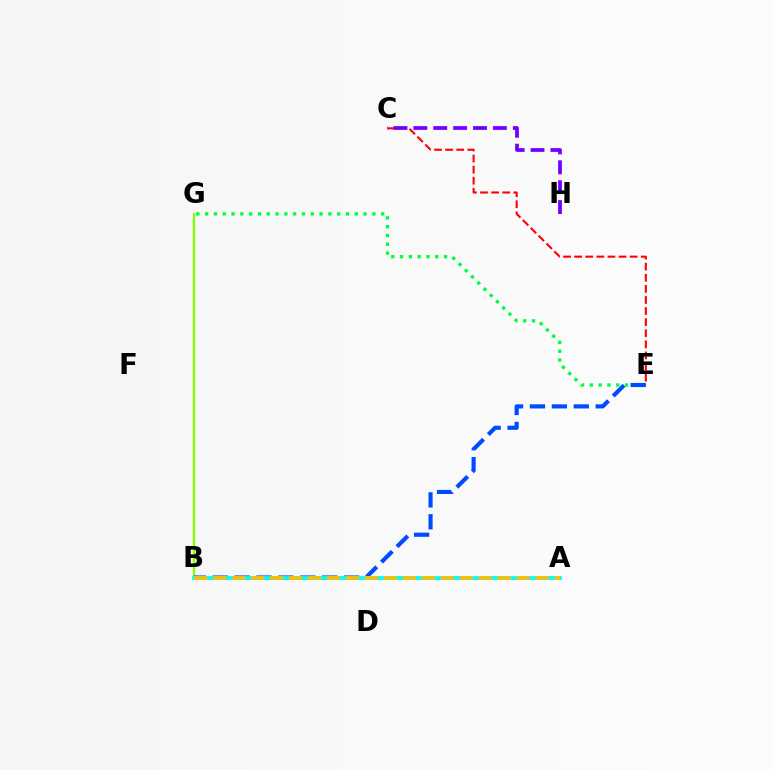{('B', 'G'): [{'color': '#84ff00', 'line_style': 'solid', 'thickness': 1.64}], ('C', 'E'): [{'color': '#ff0000', 'line_style': 'dashed', 'thickness': 1.51}], ('A', 'B'): [{'color': '#ff00cf', 'line_style': 'dotted', 'thickness': 2.06}, {'color': '#00fff6', 'line_style': 'solid', 'thickness': 2.72}, {'color': '#ffbd00', 'line_style': 'dashed', 'thickness': 2.58}], ('E', 'G'): [{'color': '#00ff39', 'line_style': 'dotted', 'thickness': 2.39}], ('B', 'E'): [{'color': '#004bff', 'line_style': 'dashed', 'thickness': 2.98}], ('C', 'H'): [{'color': '#7200ff', 'line_style': 'dashed', 'thickness': 2.7}]}